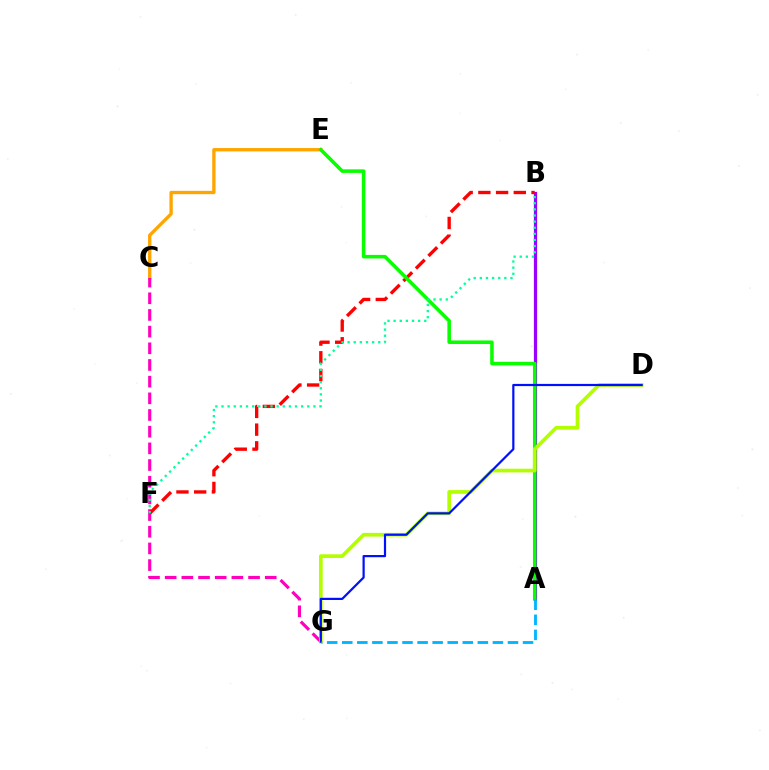{('C', 'E'): [{'color': '#ffa500', 'line_style': 'solid', 'thickness': 2.4}], ('C', 'G'): [{'color': '#ff00bd', 'line_style': 'dashed', 'thickness': 2.27}], ('A', 'B'): [{'color': '#9b00ff', 'line_style': 'solid', 'thickness': 2.32}], ('B', 'F'): [{'color': '#ff0000', 'line_style': 'dashed', 'thickness': 2.41}, {'color': '#00ff9d', 'line_style': 'dotted', 'thickness': 1.67}], ('A', 'E'): [{'color': '#08ff00', 'line_style': 'solid', 'thickness': 2.55}], ('D', 'G'): [{'color': '#b3ff00', 'line_style': 'solid', 'thickness': 2.66}, {'color': '#0010ff', 'line_style': 'solid', 'thickness': 1.59}], ('A', 'G'): [{'color': '#00b5ff', 'line_style': 'dashed', 'thickness': 2.05}]}